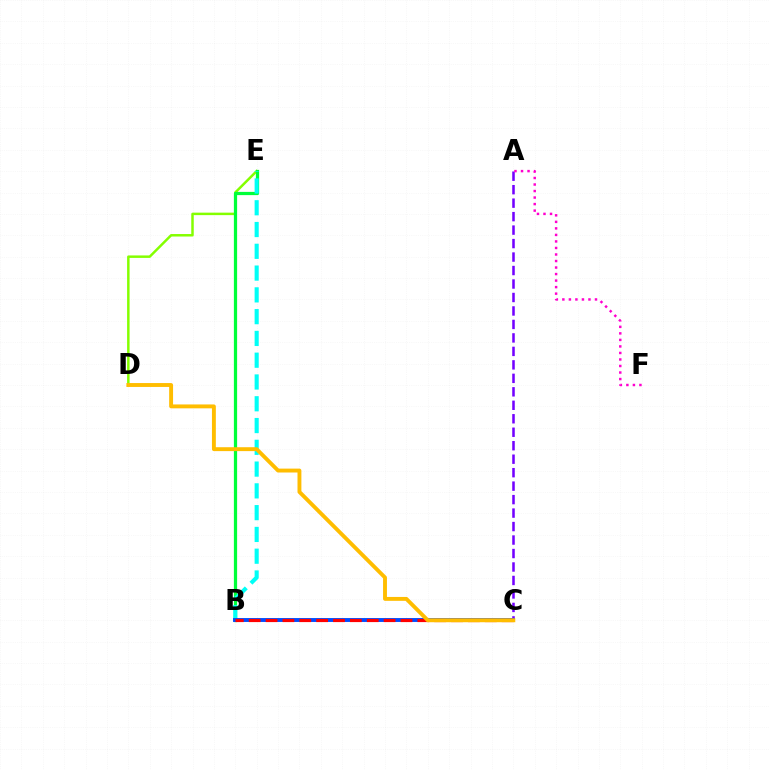{('D', 'E'): [{'color': '#84ff00', 'line_style': 'solid', 'thickness': 1.79}], ('A', 'C'): [{'color': '#7200ff', 'line_style': 'dashed', 'thickness': 1.83}], ('B', 'E'): [{'color': '#00ff39', 'line_style': 'solid', 'thickness': 2.33}, {'color': '#00fff6', 'line_style': 'dashed', 'thickness': 2.96}], ('A', 'F'): [{'color': '#ff00cf', 'line_style': 'dotted', 'thickness': 1.77}], ('B', 'C'): [{'color': '#004bff', 'line_style': 'solid', 'thickness': 2.81}, {'color': '#ff0000', 'line_style': 'dashed', 'thickness': 2.29}], ('C', 'D'): [{'color': '#ffbd00', 'line_style': 'solid', 'thickness': 2.8}]}